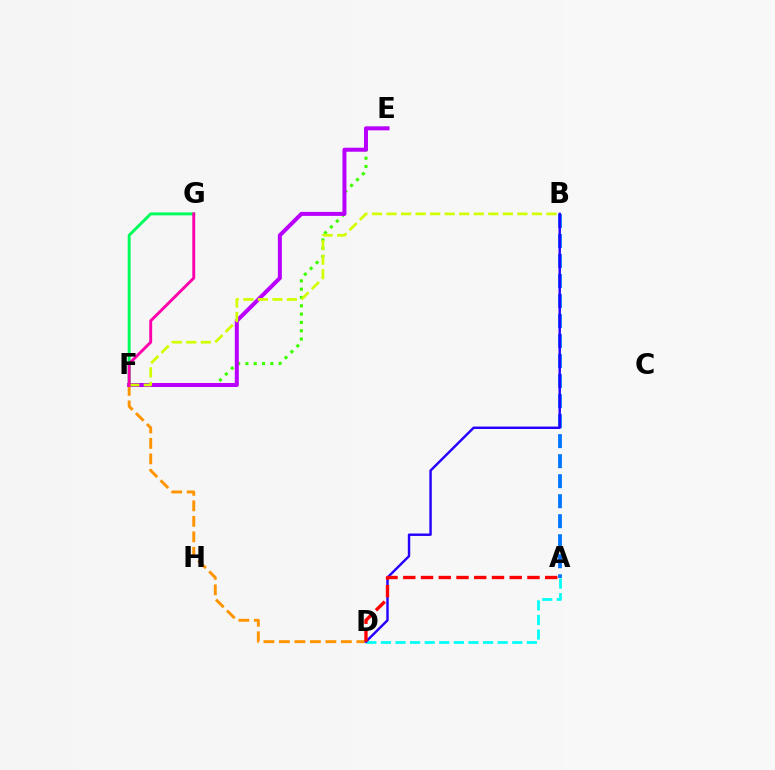{('D', 'F'): [{'color': '#ff9400', 'line_style': 'dashed', 'thickness': 2.1}], ('A', 'D'): [{'color': '#00fff6', 'line_style': 'dashed', 'thickness': 1.98}, {'color': '#ff0000', 'line_style': 'dashed', 'thickness': 2.41}], ('E', 'F'): [{'color': '#3dff00', 'line_style': 'dotted', 'thickness': 2.26}, {'color': '#b900ff', 'line_style': 'solid', 'thickness': 2.89}], ('A', 'B'): [{'color': '#0074ff', 'line_style': 'dashed', 'thickness': 2.72}], ('B', 'D'): [{'color': '#2500ff', 'line_style': 'solid', 'thickness': 1.75}], ('F', 'G'): [{'color': '#00ff5c', 'line_style': 'solid', 'thickness': 2.12}, {'color': '#ff00ac', 'line_style': 'solid', 'thickness': 2.09}], ('B', 'F'): [{'color': '#d1ff00', 'line_style': 'dashed', 'thickness': 1.98}]}